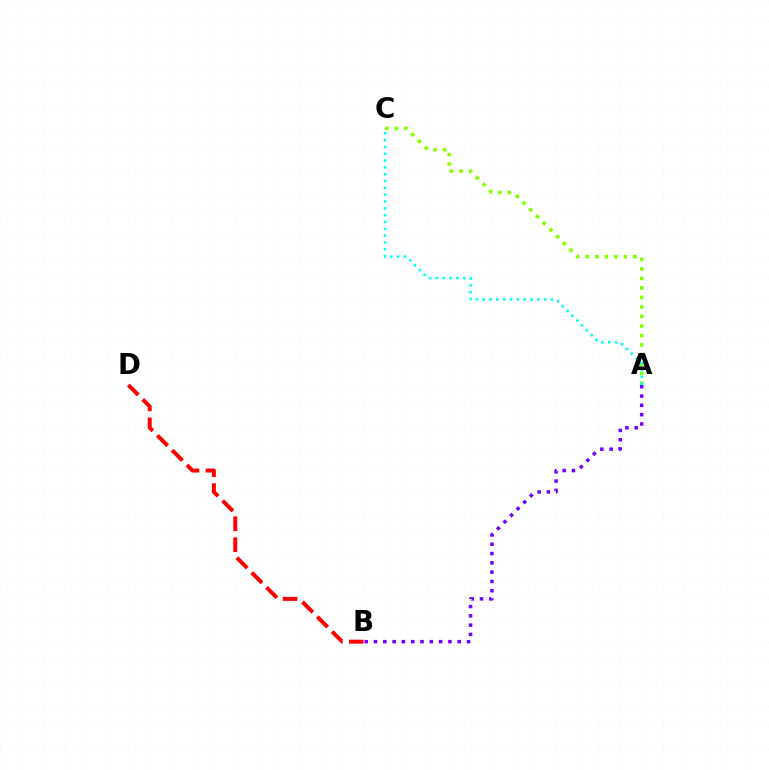{('A', 'C'): [{'color': '#84ff00', 'line_style': 'dotted', 'thickness': 2.58}, {'color': '#00fff6', 'line_style': 'dotted', 'thickness': 1.85}], ('A', 'B'): [{'color': '#7200ff', 'line_style': 'dotted', 'thickness': 2.53}], ('B', 'D'): [{'color': '#ff0000', 'line_style': 'dashed', 'thickness': 2.85}]}